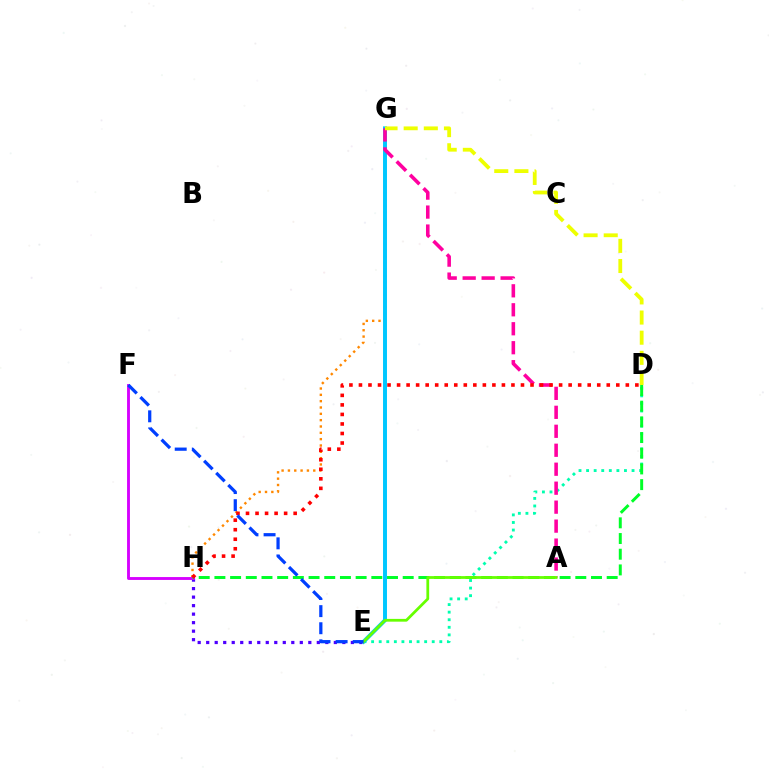{('D', 'E'): [{'color': '#00ffaf', 'line_style': 'dotted', 'thickness': 2.06}], ('G', 'H'): [{'color': '#ff8800', 'line_style': 'dotted', 'thickness': 1.72}], ('E', 'H'): [{'color': '#4f00ff', 'line_style': 'dotted', 'thickness': 2.31}], ('F', 'H'): [{'color': '#d600ff', 'line_style': 'solid', 'thickness': 2.07}], ('E', 'G'): [{'color': '#00c7ff', 'line_style': 'solid', 'thickness': 2.84}], ('A', 'G'): [{'color': '#ff00a0', 'line_style': 'dashed', 'thickness': 2.58}], ('D', 'H'): [{'color': '#00ff27', 'line_style': 'dashed', 'thickness': 2.13}, {'color': '#ff0000', 'line_style': 'dotted', 'thickness': 2.59}], ('A', 'E'): [{'color': '#66ff00', 'line_style': 'solid', 'thickness': 1.99}], ('D', 'G'): [{'color': '#eeff00', 'line_style': 'dashed', 'thickness': 2.74}], ('E', 'F'): [{'color': '#003fff', 'line_style': 'dashed', 'thickness': 2.32}]}